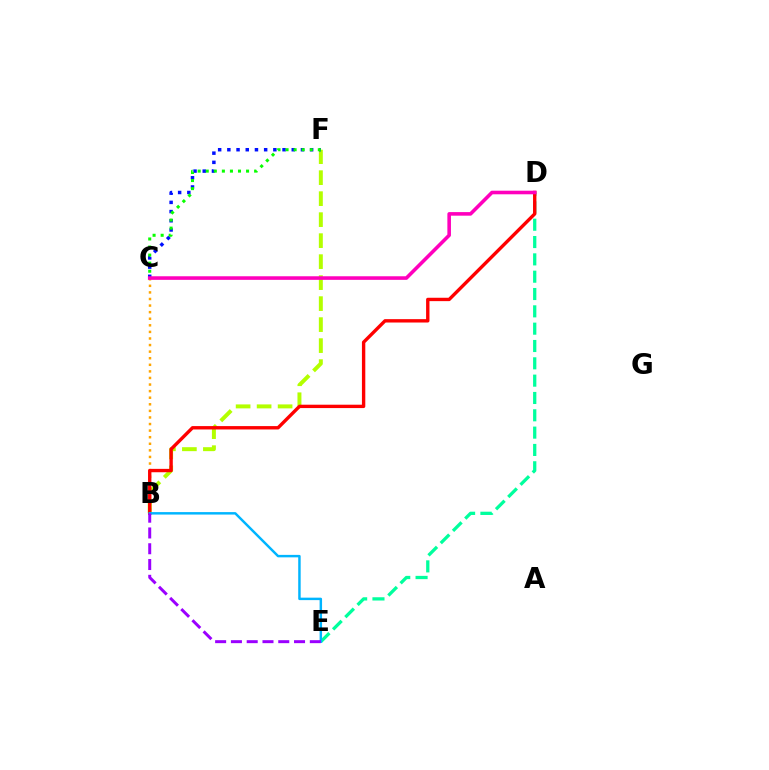{('B', 'F'): [{'color': '#b3ff00', 'line_style': 'dashed', 'thickness': 2.85}], ('D', 'E'): [{'color': '#00ff9d', 'line_style': 'dashed', 'thickness': 2.35}], ('B', 'C'): [{'color': '#ffa500', 'line_style': 'dotted', 'thickness': 1.79}], ('C', 'F'): [{'color': '#0010ff', 'line_style': 'dotted', 'thickness': 2.5}, {'color': '#08ff00', 'line_style': 'dotted', 'thickness': 2.19}], ('B', 'D'): [{'color': '#ff0000', 'line_style': 'solid', 'thickness': 2.43}], ('B', 'E'): [{'color': '#00b5ff', 'line_style': 'solid', 'thickness': 1.77}, {'color': '#9b00ff', 'line_style': 'dashed', 'thickness': 2.14}], ('C', 'D'): [{'color': '#ff00bd', 'line_style': 'solid', 'thickness': 2.58}]}